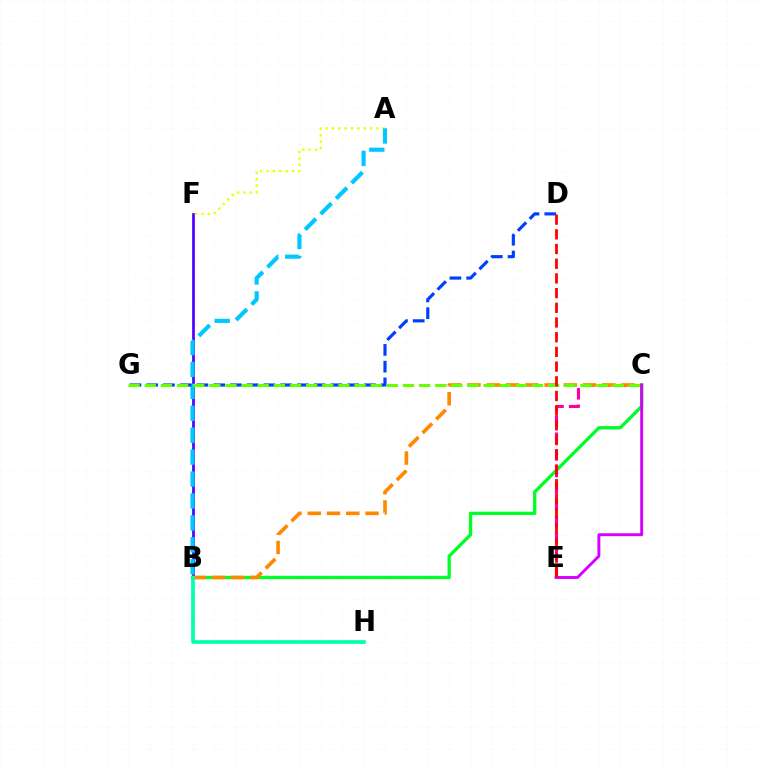{('B', 'F'): [{'color': '#4f00ff', 'line_style': 'solid', 'thickness': 1.96}], ('A', 'F'): [{'color': '#eeff00', 'line_style': 'dotted', 'thickness': 1.73}], ('B', 'C'): [{'color': '#00ff27', 'line_style': 'solid', 'thickness': 2.38}, {'color': '#ff8800', 'line_style': 'dashed', 'thickness': 2.62}], ('C', 'E'): [{'color': '#ff00a0', 'line_style': 'dashed', 'thickness': 2.26}, {'color': '#d600ff', 'line_style': 'solid', 'thickness': 2.1}], ('B', 'H'): [{'color': '#00ffaf', 'line_style': 'solid', 'thickness': 2.63}], ('A', 'B'): [{'color': '#00c7ff', 'line_style': 'dashed', 'thickness': 2.98}], ('D', 'G'): [{'color': '#003fff', 'line_style': 'dashed', 'thickness': 2.27}], ('C', 'G'): [{'color': '#66ff00', 'line_style': 'dashed', 'thickness': 2.19}], ('D', 'E'): [{'color': '#ff0000', 'line_style': 'dashed', 'thickness': 2.0}]}